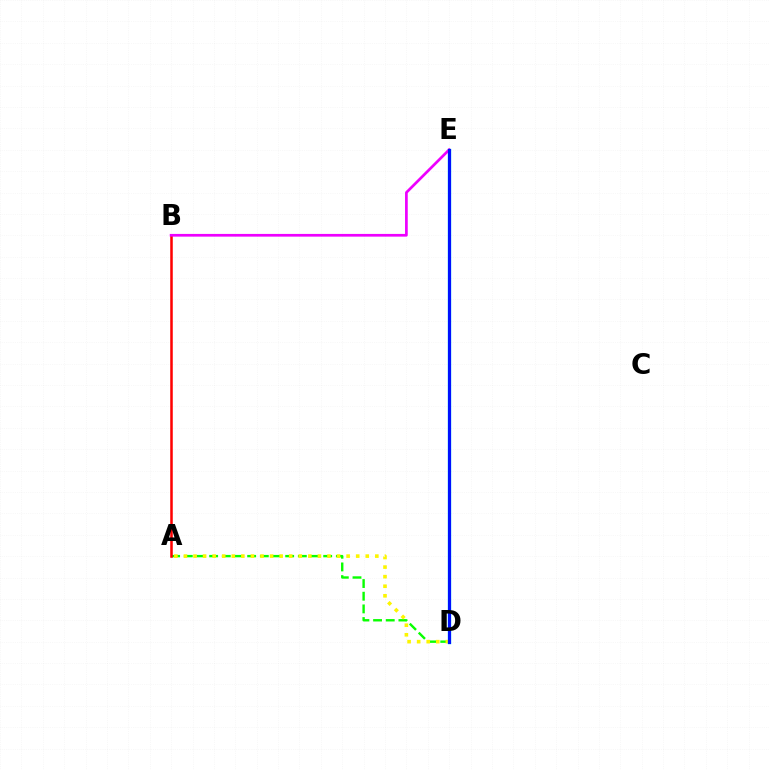{('A', 'D'): [{'color': '#08ff00', 'line_style': 'dashed', 'thickness': 1.72}, {'color': '#fcf500', 'line_style': 'dotted', 'thickness': 2.6}], ('D', 'E'): [{'color': '#00fff6', 'line_style': 'solid', 'thickness': 2.39}, {'color': '#0010ff', 'line_style': 'solid', 'thickness': 2.26}], ('A', 'B'): [{'color': '#ff0000', 'line_style': 'solid', 'thickness': 1.82}], ('B', 'E'): [{'color': '#ee00ff', 'line_style': 'solid', 'thickness': 1.95}]}